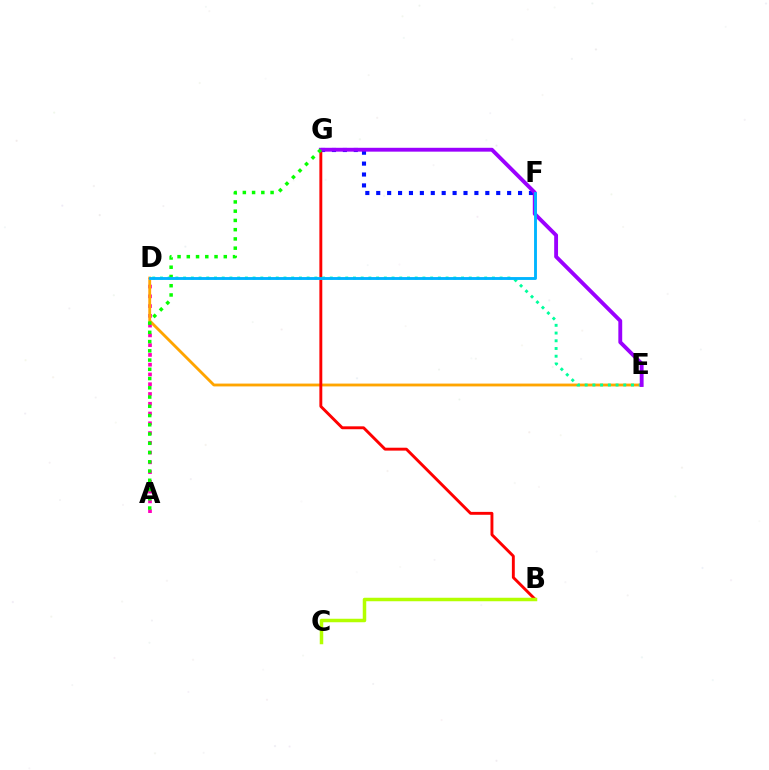{('F', 'G'): [{'color': '#0010ff', 'line_style': 'dotted', 'thickness': 2.96}], ('A', 'D'): [{'color': '#ff00bd', 'line_style': 'dotted', 'thickness': 2.65}], ('D', 'E'): [{'color': '#ffa500', 'line_style': 'solid', 'thickness': 2.04}, {'color': '#00ff9d', 'line_style': 'dotted', 'thickness': 2.1}], ('B', 'G'): [{'color': '#ff0000', 'line_style': 'solid', 'thickness': 2.09}], ('B', 'C'): [{'color': '#b3ff00', 'line_style': 'solid', 'thickness': 2.51}], ('E', 'G'): [{'color': '#9b00ff', 'line_style': 'solid', 'thickness': 2.78}], ('A', 'G'): [{'color': '#08ff00', 'line_style': 'dotted', 'thickness': 2.51}], ('D', 'F'): [{'color': '#00b5ff', 'line_style': 'solid', 'thickness': 2.07}]}